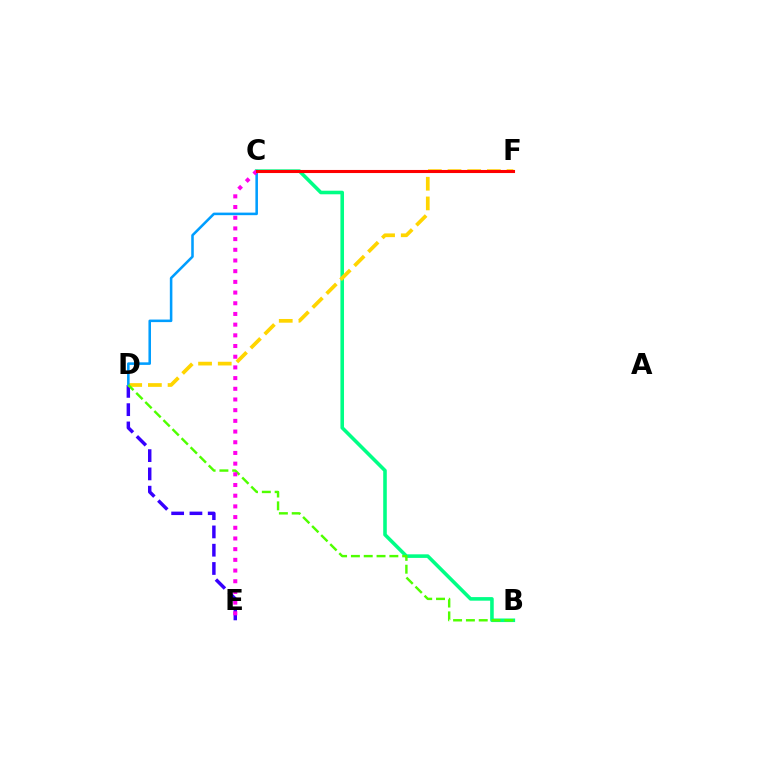{('B', 'C'): [{'color': '#00ff86', 'line_style': 'solid', 'thickness': 2.58}], ('D', 'E'): [{'color': '#3700ff', 'line_style': 'dashed', 'thickness': 2.48}], ('D', 'F'): [{'color': '#ffd500', 'line_style': 'dashed', 'thickness': 2.67}], ('C', 'D'): [{'color': '#009eff', 'line_style': 'solid', 'thickness': 1.84}], ('B', 'D'): [{'color': '#4fff00', 'line_style': 'dashed', 'thickness': 1.74}], ('C', 'E'): [{'color': '#ff00ed', 'line_style': 'dotted', 'thickness': 2.9}], ('C', 'F'): [{'color': '#ff0000', 'line_style': 'solid', 'thickness': 2.22}]}